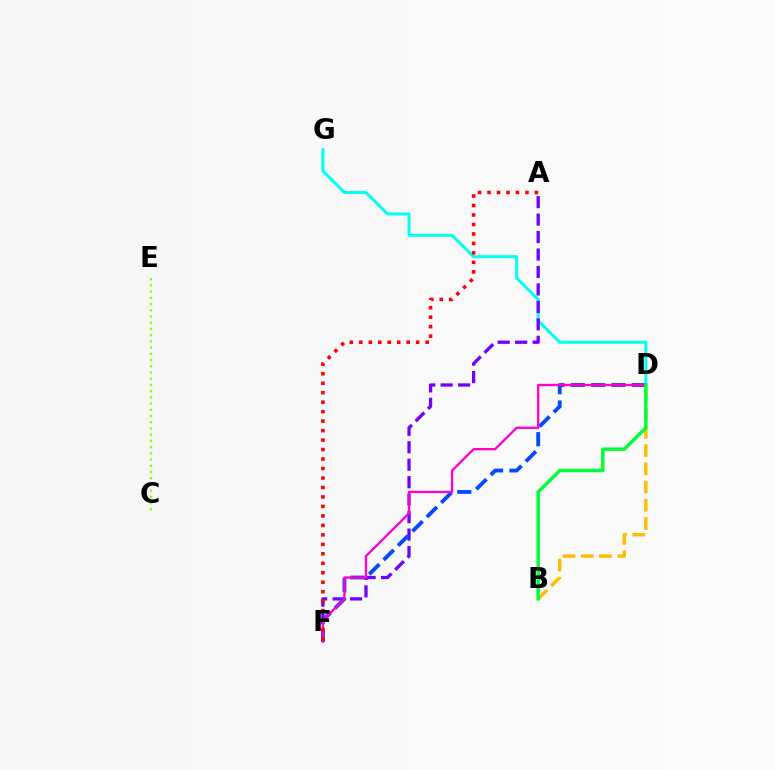{('D', 'G'): [{'color': '#00fff6', 'line_style': 'solid', 'thickness': 2.17}], ('A', 'F'): [{'color': '#7200ff', 'line_style': 'dashed', 'thickness': 2.37}, {'color': '#ff0000', 'line_style': 'dotted', 'thickness': 2.57}], ('D', 'F'): [{'color': '#004bff', 'line_style': 'dashed', 'thickness': 2.76}, {'color': '#ff00cf', 'line_style': 'solid', 'thickness': 1.67}], ('B', 'D'): [{'color': '#ffbd00', 'line_style': 'dashed', 'thickness': 2.48}, {'color': '#00ff39', 'line_style': 'solid', 'thickness': 2.5}], ('C', 'E'): [{'color': '#84ff00', 'line_style': 'dotted', 'thickness': 1.69}]}